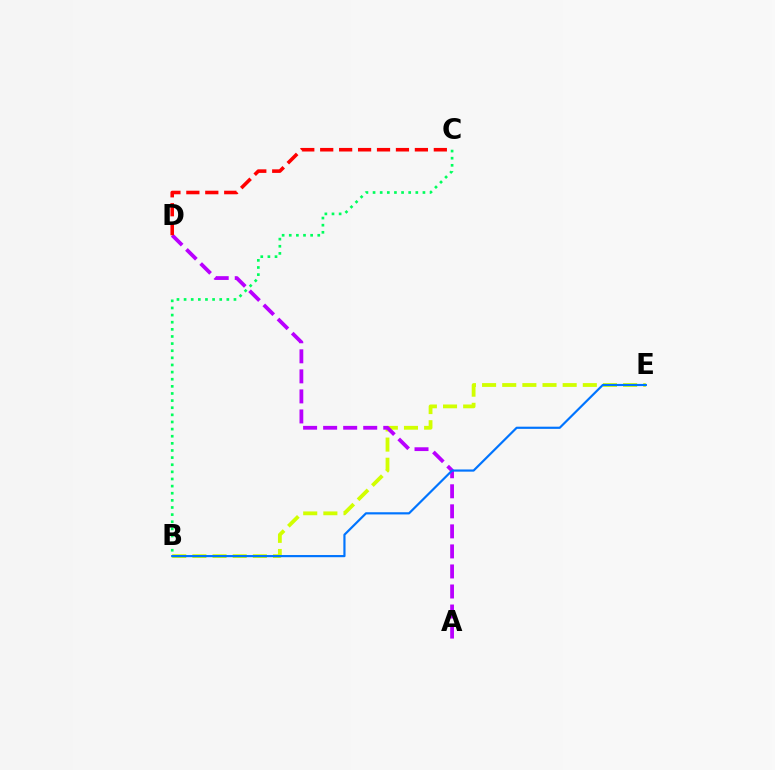{('B', 'E'): [{'color': '#d1ff00', 'line_style': 'dashed', 'thickness': 2.74}, {'color': '#0074ff', 'line_style': 'solid', 'thickness': 1.57}], ('A', 'D'): [{'color': '#b900ff', 'line_style': 'dashed', 'thickness': 2.72}], ('C', 'D'): [{'color': '#ff0000', 'line_style': 'dashed', 'thickness': 2.57}], ('B', 'C'): [{'color': '#00ff5c', 'line_style': 'dotted', 'thickness': 1.94}]}